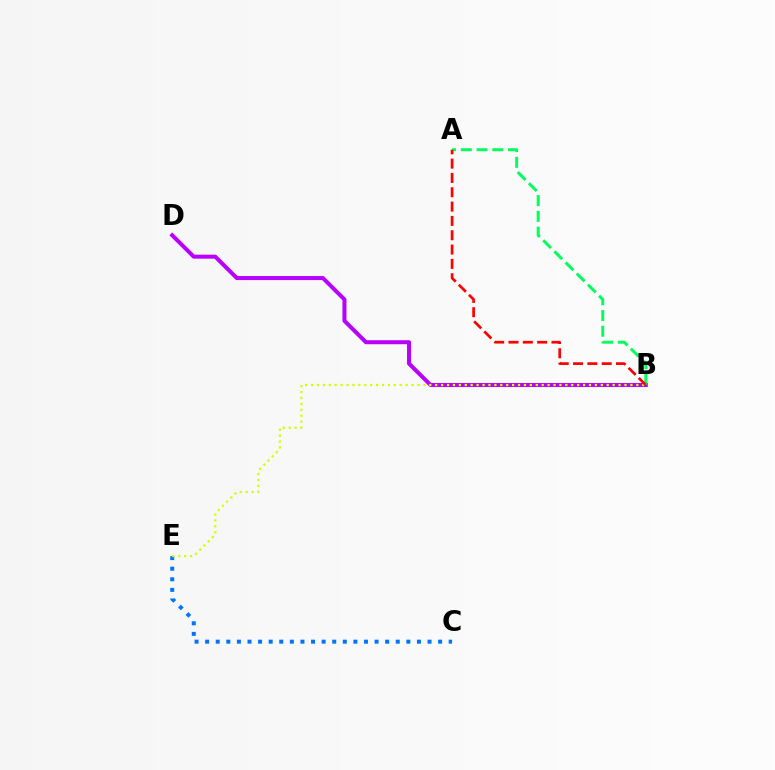{('C', 'E'): [{'color': '#0074ff', 'line_style': 'dotted', 'thickness': 2.88}], ('B', 'D'): [{'color': '#b900ff', 'line_style': 'solid', 'thickness': 2.89}], ('B', 'E'): [{'color': '#d1ff00', 'line_style': 'dotted', 'thickness': 1.61}], ('A', 'B'): [{'color': '#00ff5c', 'line_style': 'dashed', 'thickness': 2.14}, {'color': '#ff0000', 'line_style': 'dashed', 'thickness': 1.95}]}